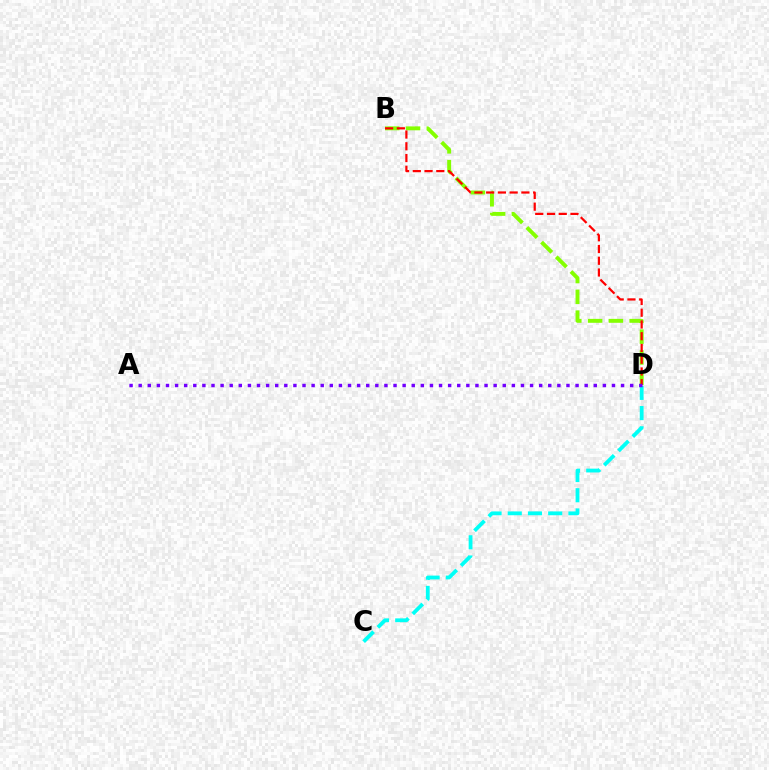{('B', 'D'): [{'color': '#84ff00', 'line_style': 'dashed', 'thickness': 2.82}, {'color': '#ff0000', 'line_style': 'dashed', 'thickness': 1.6}], ('C', 'D'): [{'color': '#00fff6', 'line_style': 'dashed', 'thickness': 2.75}], ('A', 'D'): [{'color': '#7200ff', 'line_style': 'dotted', 'thickness': 2.47}]}